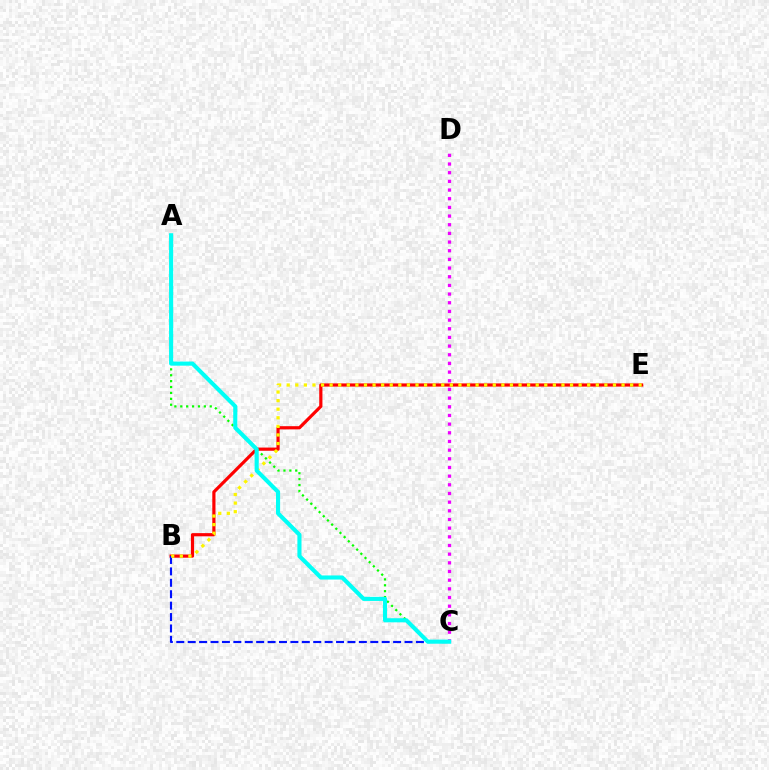{('B', 'E'): [{'color': '#ff0000', 'line_style': 'solid', 'thickness': 2.3}, {'color': '#fcf500', 'line_style': 'dotted', 'thickness': 2.33}], ('C', 'D'): [{'color': '#ee00ff', 'line_style': 'dotted', 'thickness': 2.36}], ('B', 'C'): [{'color': '#0010ff', 'line_style': 'dashed', 'thickness': 1.55}], ('A', 'C'): [{'color': '#08ff00', 'line_style': 'dotted', 'thickness': 1.6}, {'color': '#00fff6', 'line_style': 'solid', 'thickness': 2.96}]}